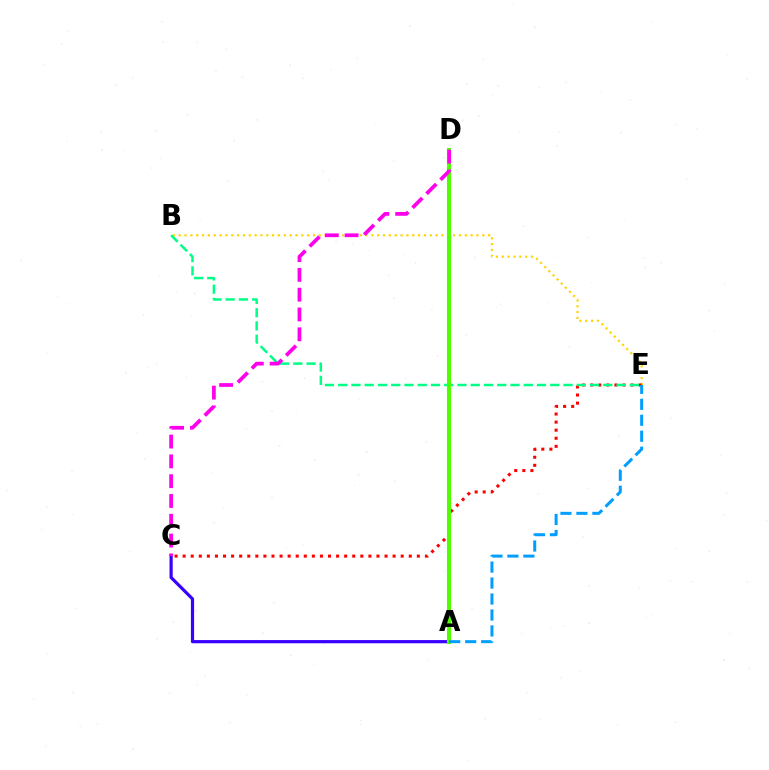{('B', 'E'): [{'color': '#ffd500', 'line_style': 'dotted', 'thickness': 1.59}, {'color': '#00ff86', 'line_style': 'dashed', 'thickness': 1.8}], ('C', 'E'): [{'color': '#ff0000', 'line_style': 'dotted', 'thickness': 2.19}], ('A', 'C'): [{'color': '#3700ff', 'line_style': 'solid', 'thickness': 2.3}], ('A', 'D'): [{'color': '#4fff00', 'line_style': 'solid', 'thickness': 2.96}], ('C', 'D'): [{'color': '#ff00ed', 'line_style': 'dashed', 'thickness': 2.69}], ('A', 'E'): [{'color': '#009eff', 'line_style': 'dashed', 'thickness': 2.17}]}